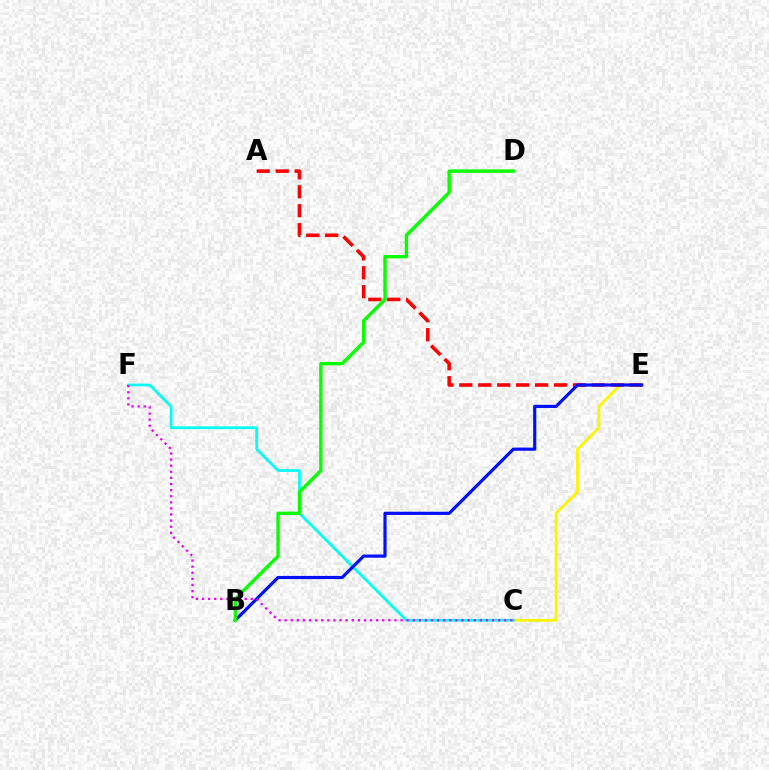{('C', 'E'): [{'color': '#fcf500', 'line_style': 'solid', 'thickness': 1.99}], ('C', 'F'): [{'color': '#00fff6', 'line_style': 'solid', 'thickness': 1.97}, {'color': '#ee00ff', 'line_style': 'dotted', 'thickness': 1.66}], ('A', 'E'): [{'color': '#ff0000', 'line_style': 'dashed', 'thickness': 2.57}], ('B', 'E'): [{'color': '#0010ff', 'line_style': 'solid', 'thickness': 2.28}], ('B', 'D'): [{'color': '#08ff00', 'line_style': 'solid', 'thickness': 2.43}]}